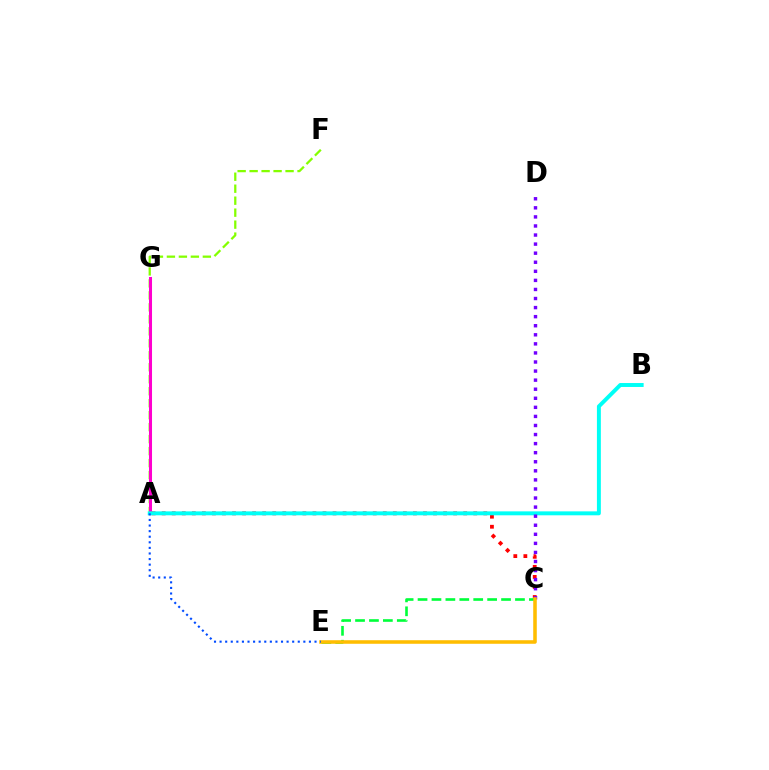{('A', 'F'): [{'color': '#84ff00', 'line_style': 'dashed', 'thickness': 1.63}], ('A', 'C'): [{'color': '#ff0000', 'line_style': 'dotted', 'thickness': 2.73}], ('A', 'G'): [{'color': '#ff00cf', 'line_style': 'solid', 'thickness': 2.19}], ('C', 'E'): [{'color': '#00ff39', 'line_style': 'dashed', 'thickness': 1.89}, {'color': '#ffbd00', 'line_style': 'solid', 'thickness': 2.56}], ('A', 'B'): [{'color': '#00fff6', 'line_style': 'solid', 'thickness': 2.83}], ('C', 'D'): [{'color': '#7200ff', 'line_style': 'dotted', 'thickness': 2.46}], ('A', 'E'): [{'color': '#004bff', 'line_style': 'dotted', 'thickness': 1.52}]}